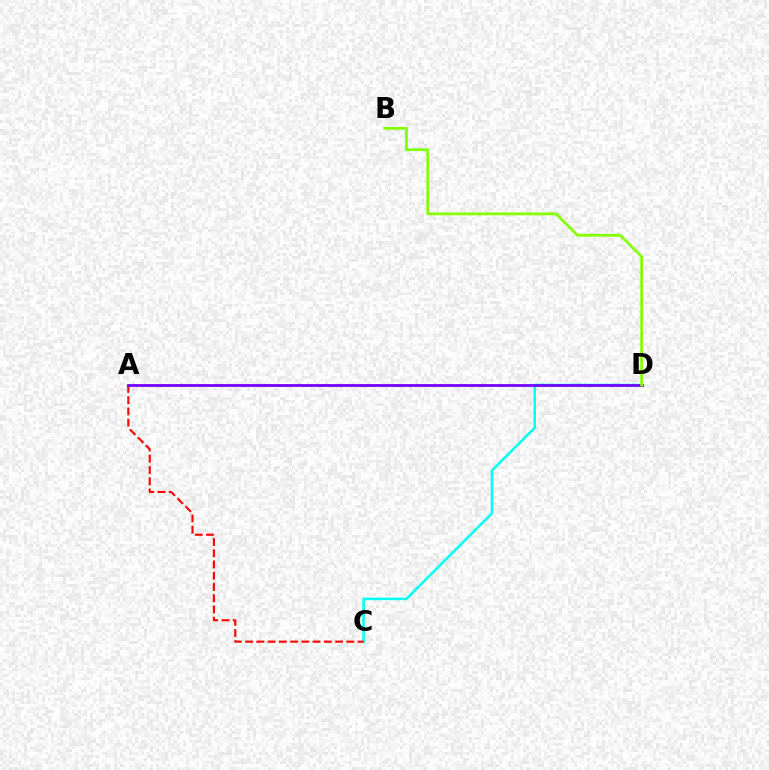{('C', 'D'): [{'color': '#00fff6', 'line_style': 'solid', 'thickness': 1.81}], ('A', 'C'): [{'color': '#ff0000', 'line_style': 'dashed', 'thickness': 1.53}], ('A', 'D'): [{'color': '#7200ff', 'line_style': 'solid', 'thickness': 2.0}], ('B', 'D'): [{'color': '#84ff00', 'line_style': 'solid', 'thickness': 2.01}]}